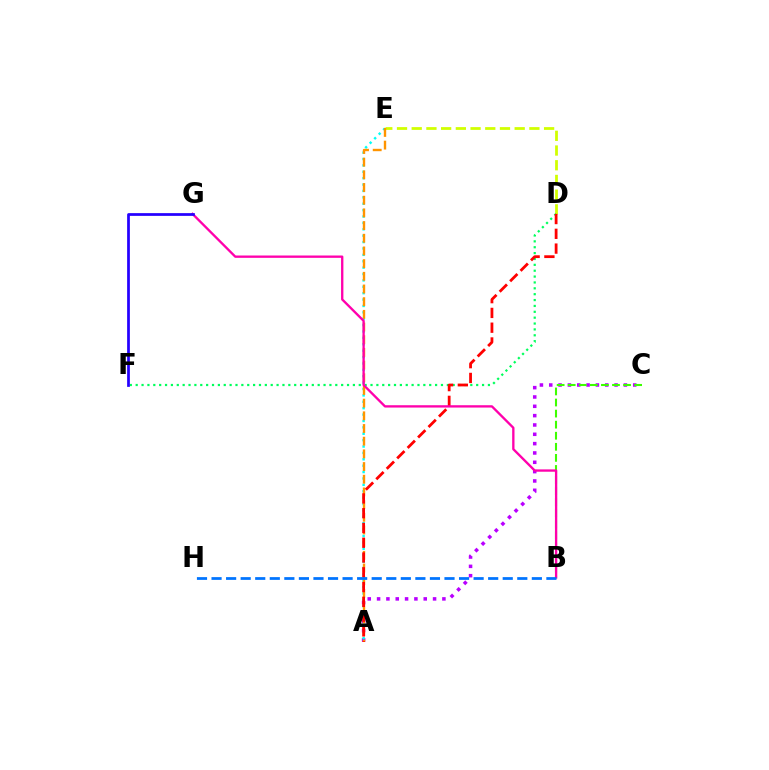{('A', 'C'): [{'color': '#b900ff', 'line_style': 'dotted', 'thickness': 2.54}], ('A', 'E'): [{'color': '#00fff6', 'line_style': 'dotted', 'thickness': 1.74}, {'color': '#ff9400', 'line_style': 'dashed', 'thickness': 1.72}], ('B', 'C'): [{'color': '#3dff00', 'line_style': 'dashed', 'thickness': 1.5}], ('D', 'E'): [{'color': '#d1ff00', 'line_style': 'dashed', 'thickness': 2.0}], ('D', 'F'): [{'color': '#00ff5c', 'line_style': 'dotted', 'thickness': 1.6}], ('A', 'D'): [{'color': '#ff0000', 'line_style': 'dashed', 'thickness': 2.01}], ('B', 'G'): [{'color': '#ff00ac', 'line_style': 'solid', 'thickness': 1.68}], ('B', 'H'): [{'color': '#0074ff', 'line_style': 'dashed', 'thickness': 1.98}], ('F', 'G'): [{'color': '#2500ff', 'line_style': 'solid', 'thickness': 1.97}]}